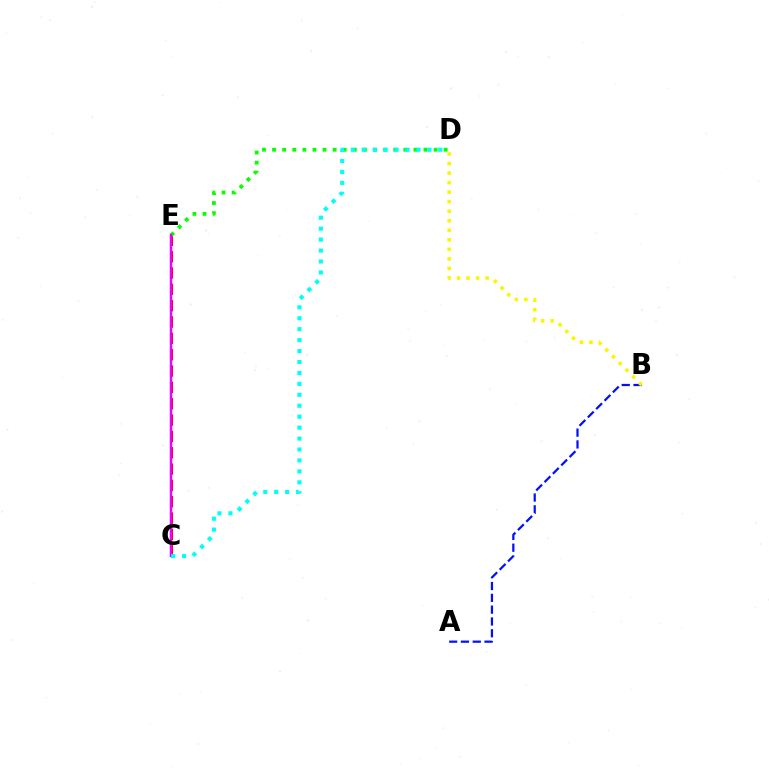{('A', 'B'): [{'color': '#0010ff', 'line_style': 'dashed', 'thickness': 1.6}], ('C', 'E'): [{'color': '#ff0000', 'line_style': 'dashed', 'thickness': 2.22}, {'color': '#ee00ff', 'line_style': 'solid', 'thickness': 1.75}], ('D', 'E'): [{'color': '#08ff00', 'line_style': 'dotted', 'thickness': 2.74}], ('B', 'D'): [{'color': '#fcf500', 'line_style': 'dotted', 'thickness': 2.59}], ('C', 'D'): [{'color': '#00fff6', 'line_style': 'dotted', 'thickness': 2.97}]}